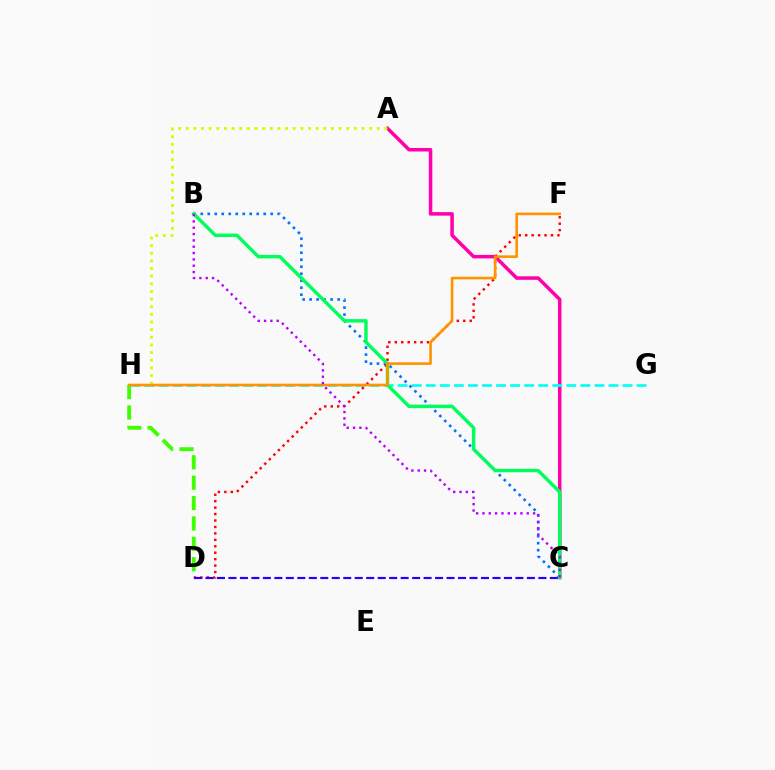{('A', 'C'): [{'color': '#ff00ac', 'line_style': 'solid', 'thickness': 2.53}], ('A', 'H'): [{'color': '#d1ff00', 'line_style': 'dotted', 'thickness': 2.08}], ('G', 'H'): [{'color': '#00fff6', 'line_style': 'dashed', 'thickness': 1.91}], ('B', 'C'): [{'color': '#0074ff', 'line_style': 'dotted', 'thickness': 1.9}, {'color': '#00ff5c', 'line_style': 'solid', 'thickness': 2.48}, {'color': '#b900ff', 'line_style': 'dotted', 'thickness': 1.72}], ('D', 'F'): [{'color': '#ff0000', 'line_style': 'dotted', 'thickness': 1.75}], ('D', 'H'): [{'color': '#3dff00', 'line_style': 'dashed', 'thickness': 2.77}], ('C', 'D'): [{'color': '#2500ff', 'line_style': 'dashed', 'thickness': 1.56}], ('F', 'H'): [{'color': '#ff9400', 'line_style': 'solid', 'thickness': 1.89}]}